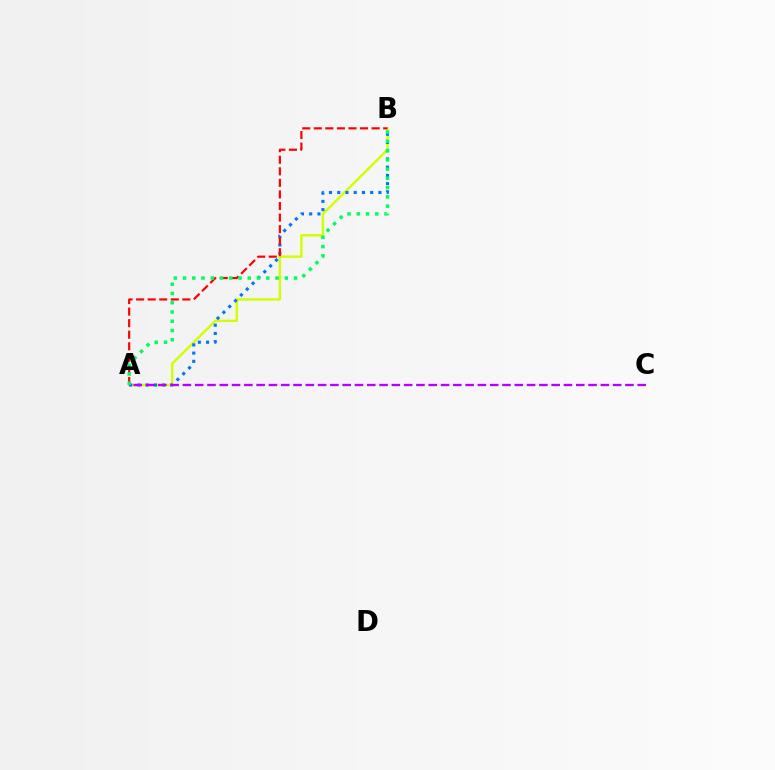{('A', 'B'): [{'color': '#d1ff00', 'line_style': 'solid', 'thickness': 1.73}, {'color': '#0074ff', 'line_style': 'dotted', 'thickness': 2.24}, {'color': '#ff0000', 'line_style': 'dashed', 'thickness': 1.57}, {'color': '#00ff5c', 'line_style': 'dotted', 'thickness': 2.51}], ('A', 'C'): [{'color': '#b900ff', 'line_style': 'dashed', 'thickness': 1.67}]}